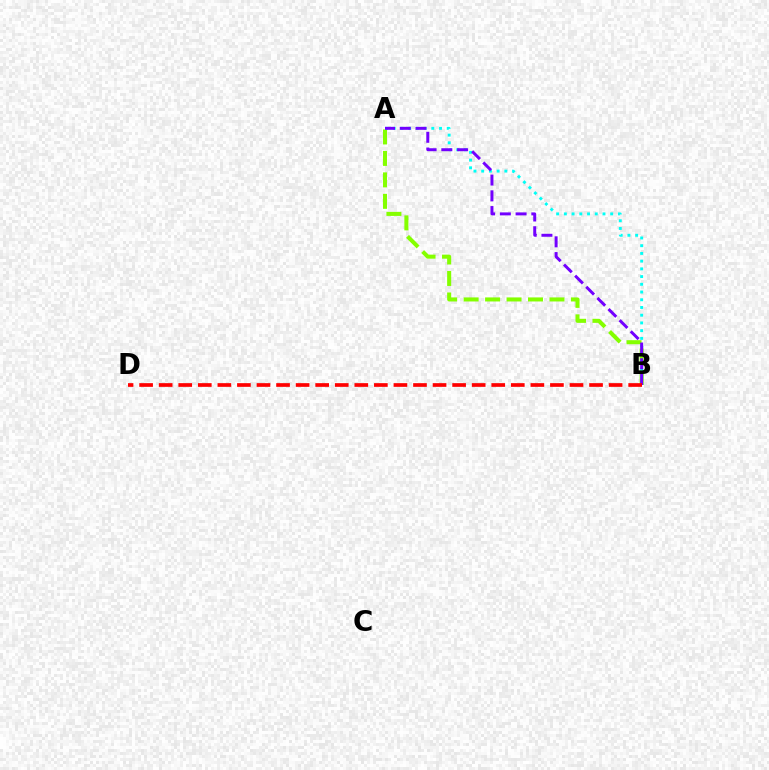{('A', 'B'): [{'color': '#84ff00', 'line_style': 'dashed', 'thickness': 2.92}, {'color': '#00fff6', 'line_style': 'dotted', 'thickness': 2.1}, {'color': '#7200ff', 'line_style': 'dashed', 'thickness': 2.14}], ('B', 'D'): [{'color': '#ff0000', 'line_style': 'dashed', 'thickness': 2.66}]}